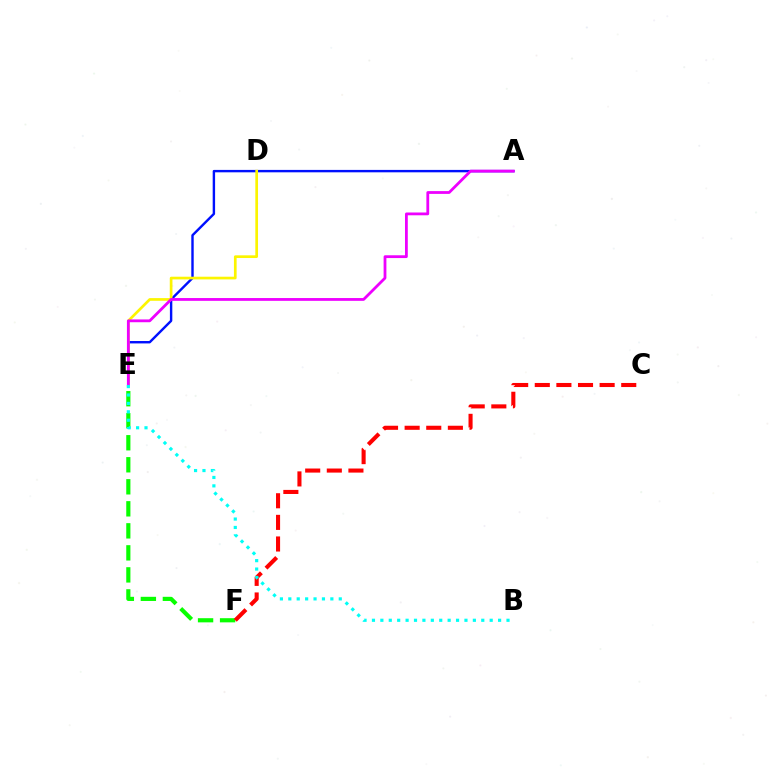{('A', 'E'): [{'color': '#0010ff', 'line_style': 'solid', 'thickness': 1.73}, {'color': '#ee00ff', 'line_style': 'solid', 'thickness': 2.01}], ('D', 'E'): [{'color': '#fcf500', 'line_style': 'solid', 'thickness': 1.93}], ('E', 'F'): [{'color': '#08ff00', 'line_style': 'dashed', 'thickness': 2.99}], ('C', 'F'): [{'color': '#ff0000', 'line_style': 'dashed', 'thickness': 2.94}], ('B', 'E'): [{'color': '#00fff6', 'line_style': 'dotted', 'thickness': 2.28}]}